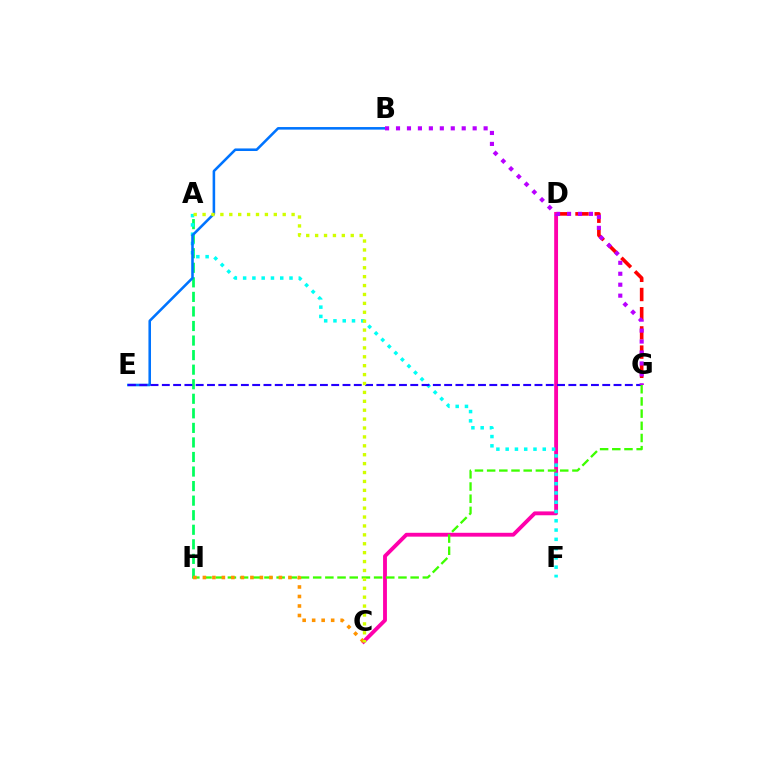{('A', 'H'): [{'color': '#00ff5c', 'line_style': 'dashed', 'thickness': 1.98}], ('D', 'G'): [{'color': '#ff0000', 'line_style': 'dashed', 'thickness': 2.61}], ('C', 'D'): [{'color': '#ff00ac', 'line_style': 'solid', 'thickness': 2.77}], ('A', 'F'): [{'color': '#00fff6', 'line_style': 'dotted', 'thickness': 2.52}], ('B', 'E'): [{'color': '#0074ff', 'line_style': 'solid', 'thickness': 1.85}], ('E', 'G'): [{'color': '#2500ff', 'line_style': 'dashed', 'thickness': 1.53}], ('G', 'H'): [{'color': '#3dff00', 'line_style': 'dashed', 'thickness': 1.66}], ('C', 'H'): [{'color': '#ff9400', 'line_style': 'dotted', 'thickness': 2.58}], ('B', 'G'): [{'color': '#b900ff', 'line_style': 'dotted', 'thickness': 2.98}], ('A', 'C'): [{'color': '#d1ff00', 'line_style': 'dotted', 'thickness': 2.42}]}